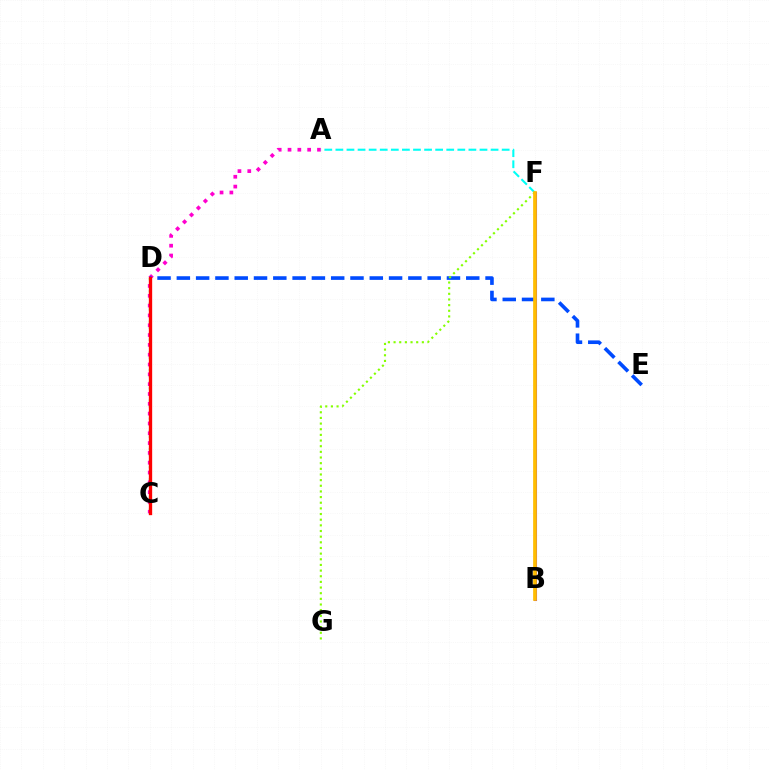{('C', 'D'): [{'color': '#00ff39', 'line_style': 'dotted', 'thickness': 1.65}, {'color': '#ff0000', 'line_style': 'solid', 'thickness': 2.4}], ('A', 'C'): [{'color': '#ff00cf', 'line_style': 'dotted', 'thickness': 2.67}], ('B', 'F'): [{'color': '#7200ff', 'line_style': 'solid', 'thickness': 2.21}, {'color': '#ffbd00', 'line_style': 'solid', 'thickness': 2.67}], ('D', 'E'): [{'color': '#004bff', 'line_style': 'dashed', 'thickness': 2.62}], ('A', 'F'): [{'color': '#00fff6', 'line_style': 'dashed', 'thickness': 1.51}], ('F', 'G'): [{'color': '#84ff00', 'line_style': 'dotted', 'thickness': 1.54}]}